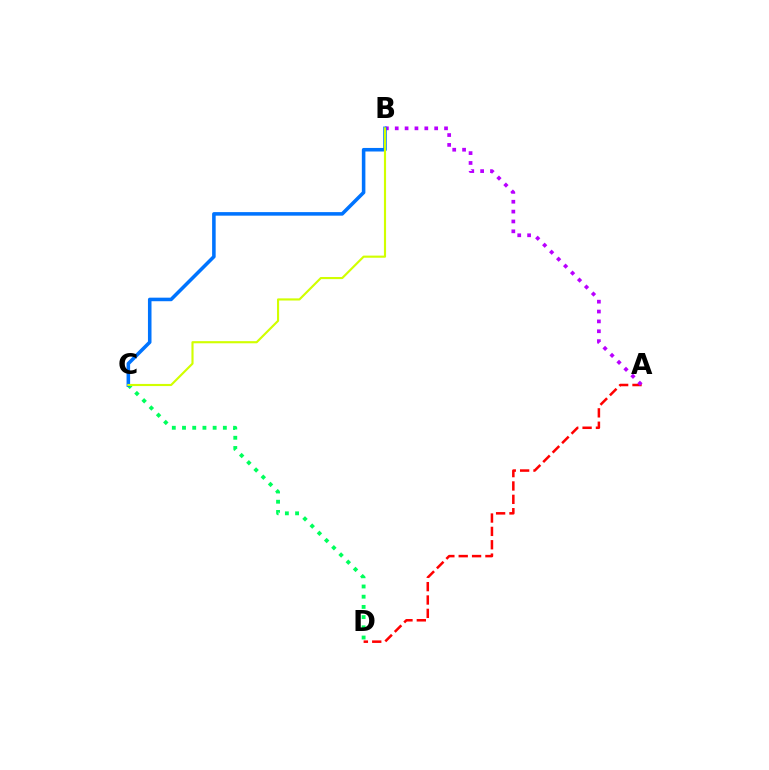{('A', 'D'): [{'color': '#ff0000', 'line_style': 'dashed', 'thickness': 1.82}], ('C', 'D'): [{'color': '#00ff5c', 'line_style': 'dotted', 'thickness': 2.77}], ('A', 'B'): [{'color': '#b900ff', 'line_style': 'dotted', 'thickness': 2.68}], ('B', 'C'): [{'color': '#0074ff', 'line_style': 'solid', 'thickness': 2.56}, {'color': '#d1ff00', 'line_style': 'solid', 'thickness': 1.54}]}